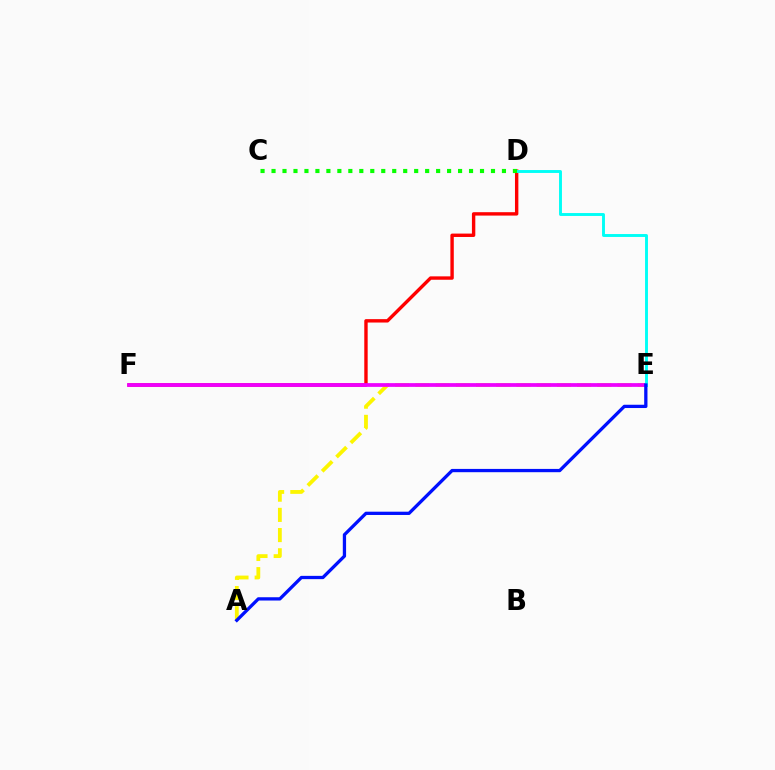{('D', 'F'): [{'color': '#ff0000', 'line_style': 'solid', 'thickness': 2.44}], ('A', 'E'): [{'color': '#fcf500', 'line_style': 'dashed', 'thickness': 2.74}, {'color': '#0010ff', 'line_style': 'solid', 'thickness': 2.36}], ('E', 'F'): [{'color': '#ee00ff', 'line_style': 'solid', 'thickness': 2.7}], ('D', 'E'): [{'color': '#00fff6', 'line_style': 'solid', 'thickness': 2.09}], ('C', 'D'): [{'color': '#08ff00', 'line_style': 'dotted', 'thickness': 2.98}]}